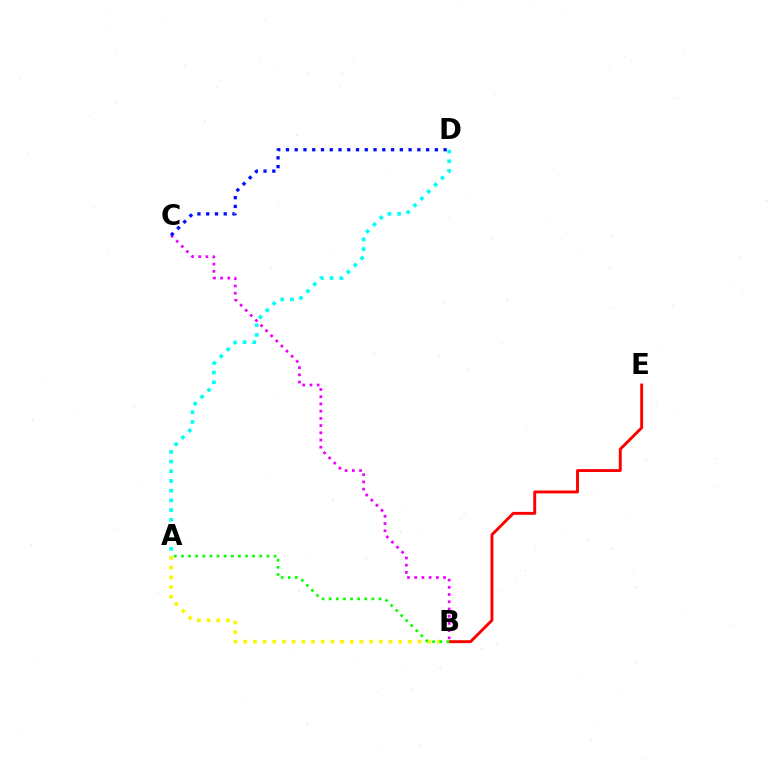{('B', 'E'): [{'color': '#ff0000', 'line_style': 'solid', 'thickness': 2.09}], ('A', 'D'): [{'color': '#00fff6', 'line_style': 'dotted', 'thickness': 2.64}], ('A', 'B'): [{'color': '#fcf500', 'line_style': 'dotted', 'thickness': 2.63}, {'color': '#08ff00', 'line_style': 'dotted', 'thickness': 1.93}], ('B', 'C'): [{'color': '#ee00ff', 'line_style': 'dotted', 'thickness': 1.96}], ('C', 'D'): [{'color': '#0010ff', 'line_style': 'dotted', 'thickness': 2.38}]}